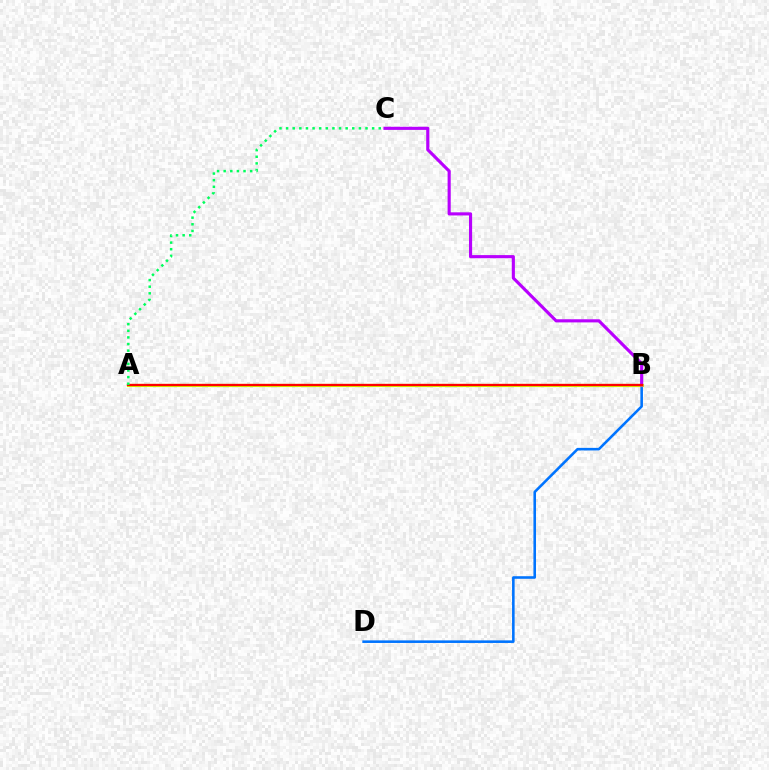{('B', 'D'): [{'color': '#0074ff', 'line_style': 'solid', 'thickness': 1.86}], ('A', 'B'): [{'color': '#d1ff00', 'line_style': 'solid', 'thickness': 2.28}, {'color': '#ff0000', 'line_style': 'solid', 'thickness': 1.65}], ('B', 'C'): [{'color': '#b900ff', 'line_style': 'solid', 'thickness': 2.25}], ('A', 'C'): [{'color': '#00ff5c', 'line_style': 'dotted', 'thickness': 1.8}]}